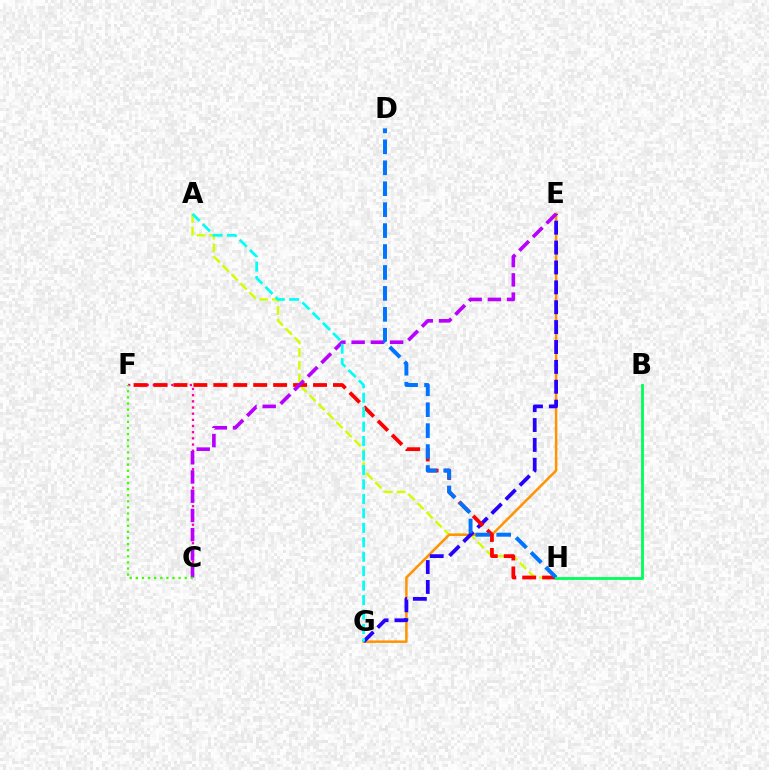{('A', 'H'): [{'color': '#d1ff00', 'line_style': 'dashed', 'thickness': 1.73}], ('C', 'F'): [{'color': '#ff00ac', 'line_style': 'dotted', 'thickness': 1.68}, {'color': '#3dff00', 'line_style': 'dotted', 'thickness': 1.66}], ('E', 'G'): [{'color': '#ff9400', 'line_style': 'solid', 'thickness': 1.8}, {'color': '#2500ff', 'line_style': 'dashed', 'thickness': 2.7}], ('F', 'H'): [{'color': '#ff0000', 'line_style': 'dashed', 'thickness': 2.71}], ('C', 'E'): [{'color': '#b900ff', 'line_style': 'dashed', 'thickness': 2.61}], ('A', 'G'): [{'color': '#00fff6', 'line_style': 'dashed', 'thickness': 1.96}], ('D', 'H'): [{'color': '#0074ff', 'line_style': 'dashed', 'thickness': 2.84}], ('B', 'H'): [{'color': '#00ff5c', 'line_style': 'solid', 'thickness': 2.05}]}